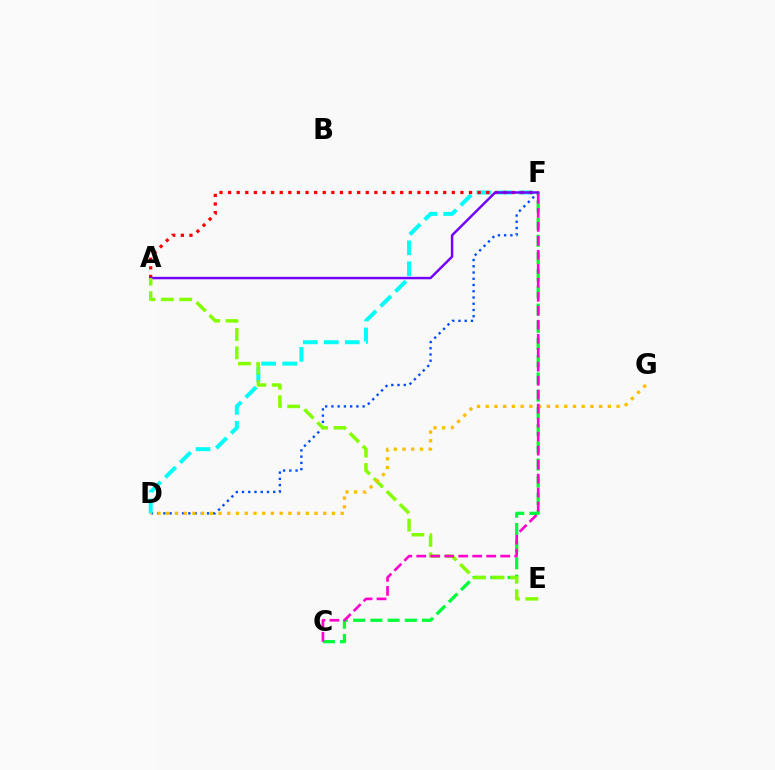{('D', 'F'): [{'color': '#004bff', 'line_style': 'dotted', 'thickness': 1.7}, {'color': '#00fff6', 'line_style': 'dashed', 'thickness': 2.85}], ('A', 'F'): [{'color': '#ff0000', 'line_style': 'dotted', 'thickness': 2.34}, {'color': '#7200ff', 'line_style': 'solid', 'thickness': 1.76}], ('C', 'F'): [{'color': '#00ff39', 'line_style': 'dashed', 'thickness': 2.34}, {'color': '#ff00cf', 'line_style': 'dashed', 'thickness': 1.9}], ('A', 'E'): [{'color': '#84ff00', 'line_style': 'dashed', 'thickness': 2.5}], ('D', 'G'): [{'color': '#ffbd00', 'line_style': 'dotted', 'thickness': 2.37}]}